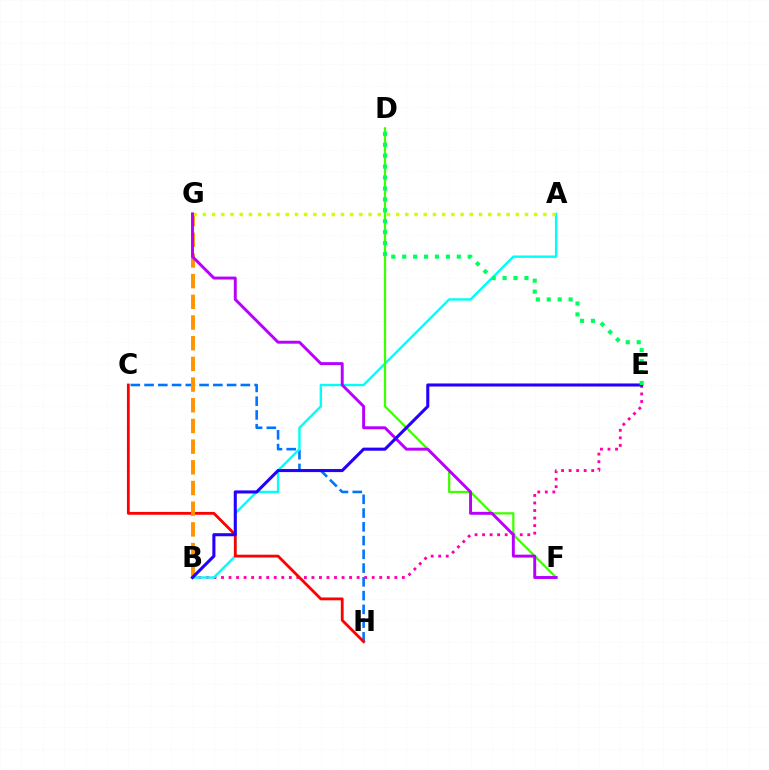{('B', 'E'): [{'color': '#ff00ac', 'line_style': 'dotted', 'thickness': 2.05}, {'color': '#2500ff', 'line_style': 'solid', 'thickness': 2.21}], ('C', 'H'): [{'color': '#0074ff', 'line_style': 'dashed', 'thickness': 1.87}, {'color': '#ff0000', 'line_style': 'solid', 'thickness': 2.03}], ('A', 'B'): [{'color': '#00fff6', 'line_style': 'solid', 'thickness': 1.74}], ('D', 'F'): [{'color': '#3dff00', 'line_style': 'solid', 'thickness': 1.62}], ('B', 'G'): [{'color': '#ff9400', 'line_style': 'dashed', 'thickness': 2.81}], ('A', 'G'): [{'color': '#d1ff00', 'line_style': 'dotted', 'thickness': 2.5}], ('F', 'G'): [{'color': '#b900ff', 'line_style': 'solid', 'thickness': 2.11}], ('D', 'E'): [{'color': '#00ff5c', 'line_style': 'dotted', 'thickness': 2.97}]}